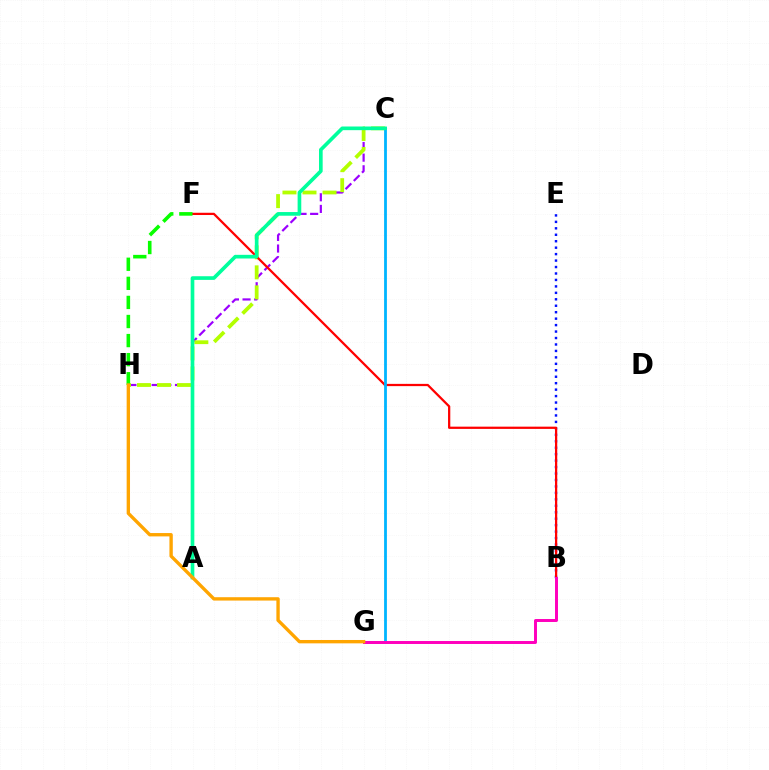{('C', 'H'): [{'color': '#9b00ff', 'line_style': 'dashed', 'thickness': 1.58}, {'color': '#b3ff00', 'line_style': 'dashed', 'thickness': 2.72}], ('B', 'E'): [{'color': '#0010ff', 'line_style': 'dotted', 'thickness': 1.75}], ('B', 'F'): [{'color': '#ff0000', 'line_style': 'solid', 'thickness': 1.62}], ('C', 'G'): [{'color': '#00b5ff', 'line_style': 'solid', 'thickness': 2.02}], ('A', 'C'): [{'color': '#00ff9d', 'line_style': 'solid', 'thickness': 2.64}], ('B', 'G'): [{'color': '#ff00bd', 'line_style': 'solid', 'thickness': 2.13}], ('F', 'H'): [{'color': '#08ff00', 'line_style': 'dashed', 'thickness': 2.59}], ('G', 'H'): [{'color': '#ffa500', 'line_style': 'solid', 'thickness': 2.42}]}